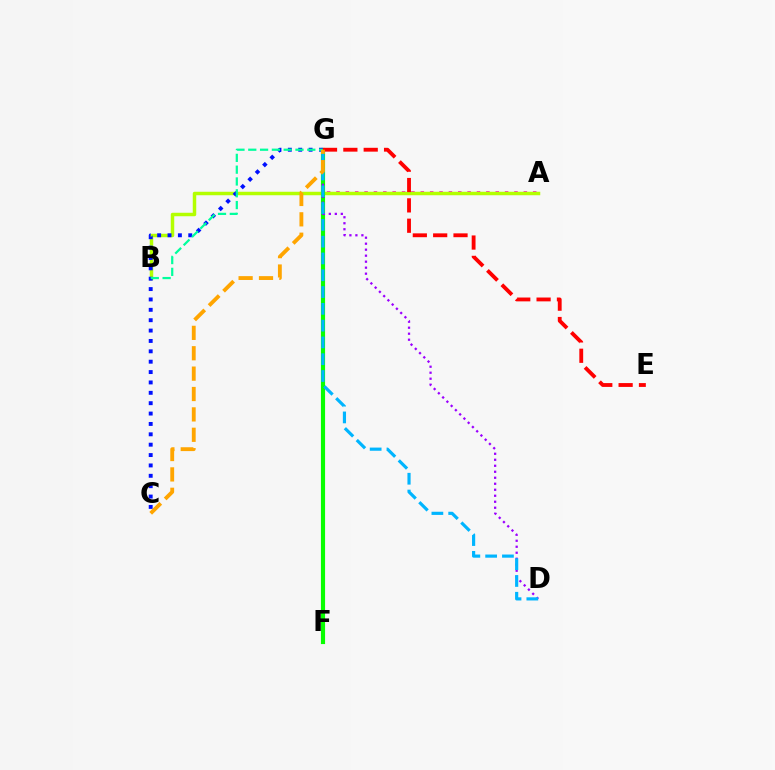{('A', 'G'): [{'color': '#ff00bd', 'line_style': 'dotted', 'thickness': 2.55}], ('A', 'B'): [{'color': '#b3ff00', 'line_style': 'solid', 'thickness': 2.51}], ('F', 'G'): [{'color': '#08ff00', 'line_style': 'solid', 'thickness': 2.99}], ('D', 'G'): [{'color': '#9b00ff', 'line_style': 'dotted', 'thickness': 1.63}, {'color': '#00b5ff', 'line_style': 'dashed', 'thickness': 2.28}], ('C', 'G'): [{'color': '#0010ff', 'line_style': 'dotted', 'thickness': 2.82}, {'color': '#ffa500', 'line_style': 'dashed', 'thickness': 2.77}], ('B', 'G'): [{'color': '#00ff9d', 'line_style': 'dashed', 'thickness': 1.6}], ('E', 'G'): [{'color': '#ff0000', 'line_style': 'dashed', 'thickness': 2.76}]}